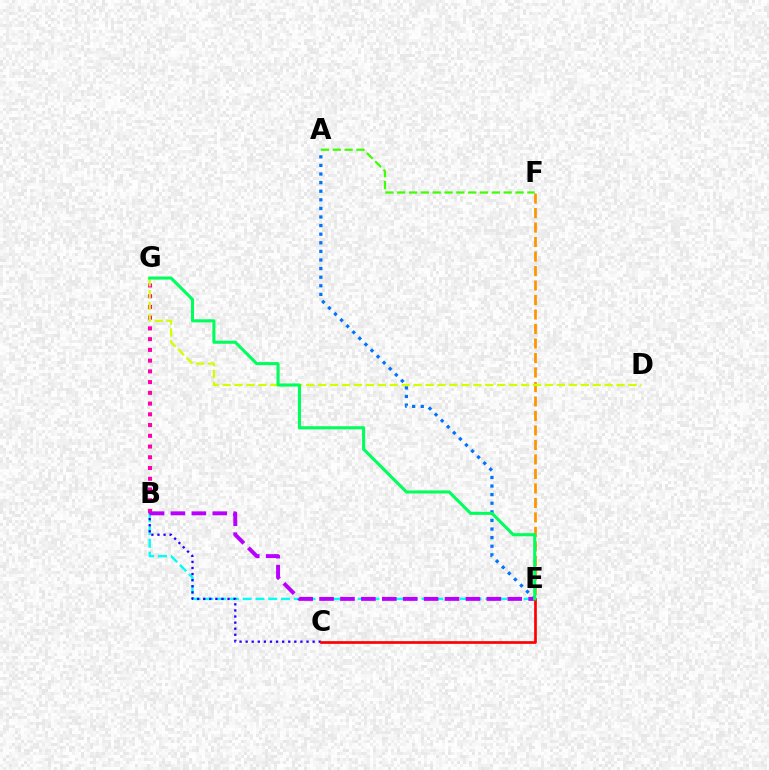{('B', 'E'): [{'color': '#00fff6', 'line_style': 'dashed', 'thickness': 1.74}, {'color': '#b900ff', 'line_style': 'dashed', 'thickness': 2.84}], ('A', 'E'): [{'color': '#0074ff', 'line_style': 'dotted', 'thickness': 2.34}], ('B', 'G'): [{'color': '#ff00ac', 'line_style': 'dotted', 'thickness': 2.92}], ('E', 'F'): [{'color': '#ff9400', 'line_style': 'dashed', 'thickness': 1.97}], ('B', 'C'): [{'color': '#2500ff', 'line_style': 'dotted', 'thickness': 1.65}], ('D', 'G'): [{'color': '#d1ff00', 'line_style': 'dashed', 'thickness': 1.62}], ('C', 'E'): [{'color': '#ff0000', 'line_style': 'solid', 'thickness': 1.94}], ('E', 'G'): [{'color': '#00ff5c', 'line_style': 'solid', 'thickness': 2.22}], ('A', 'F'): [{'color': '#3dff00', 'line_style': 'dashed', 'thickness': 1.61}]}